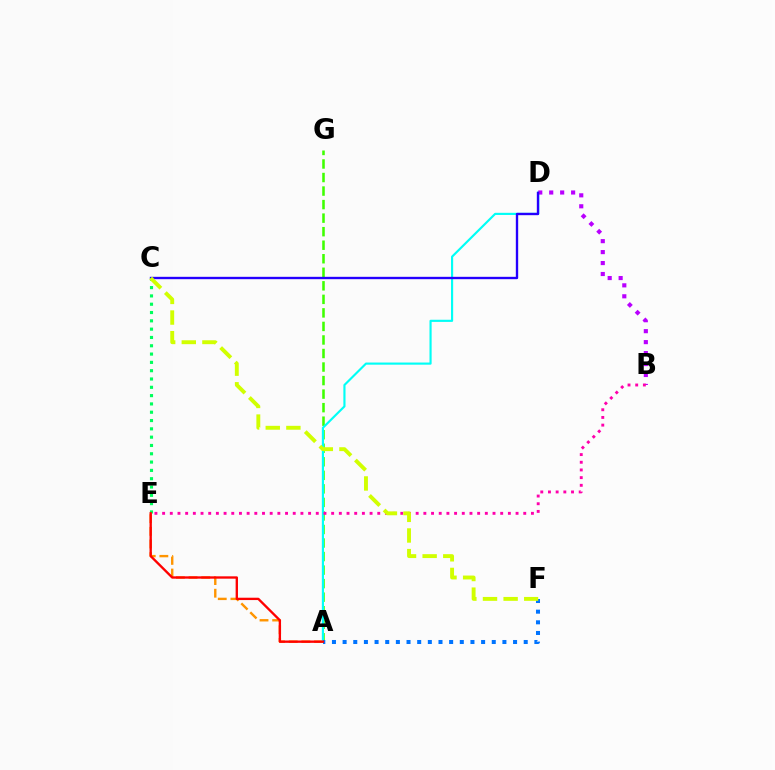{('A', 'E'): [{'color': '#ff9400', 'line_style': 'dashed', 'thickness': 1.72}, {'color': '#ff0000', 'line_style': 'solid', 'thickness': 1.69}], ('A', 'G'): [{'color': '#3dff00', 'line_style': 'dashed', 'thickness': 1.84}], ('A', 'D'): [{'color': '#00fff6', 'line_style': 'solid', 'thickness': 1.55}], ('B', 'D'): [{'color': '#b900ff', 'line_style': 'dotted', 'thickness': 2.98}], ('B', 'E'): [{'color': '#ff00ac', 'line_style': 'dotted', 'thickness': 2.09}], ('C', 'D'): [{'color': '#2500ff', 'line_style': 'solid', 'thickness': 1.7}], ('A', 'F'): [{'color': '#0074ff', 'line_style': 'dotted', 'thickness': 2.89}], ('C', 'E'): [{'color': '#00ff5c', 'line_style': 'dotted', 'thickness': 2.26}], ('C', 'F'): [{'color': '#d1ff00', 'line_style': 'dashed', 'thickness': 2.8}]}